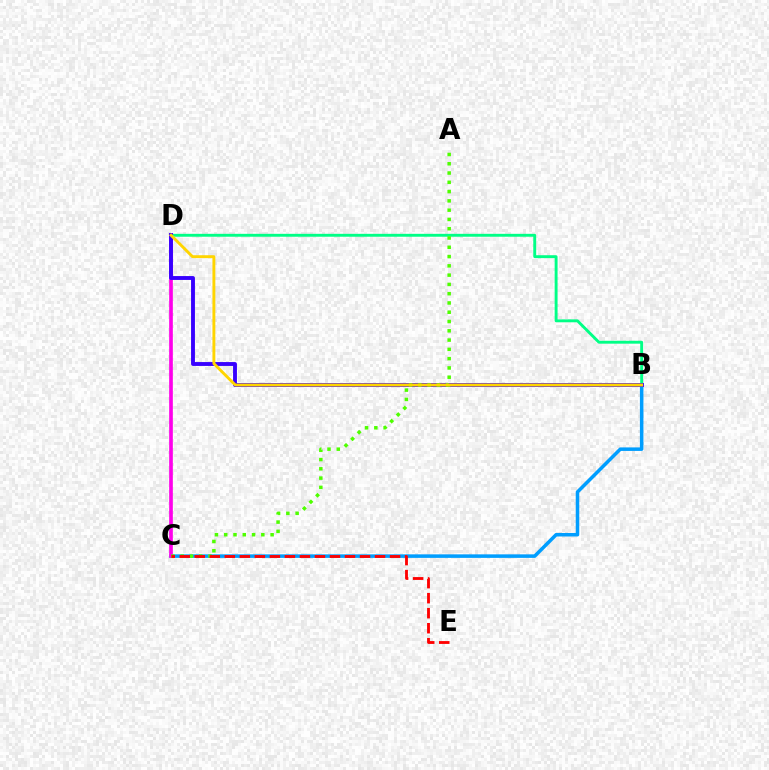{('B', 'C'): [{'color': '#009eff', 'line_style': 'solid', 'thickness': 2.54}], ('B', 'D'): [{'color': '#00ff86', 'line_style': 'solid', 'thickness': 2.09}, {'color': '#3700ff', 'line_style': 'solid', 'thickness': 2.79}, {'color': '#ffd500', 'line_style': 'solid', 'thickness': 2.08}], ('C', 'D'): [{'color': '#ff00ed', 'line_style': 'solid', 'thickness': 2.64}], ('A', 'C'): [{'color': '#4fff00', 'line_style': 'dotted', 'thickness': 2.52}], ('C', 'E'): [{'color': '#ff0000', 'line_style': 'dashed', 'thickness': 2.04}]}